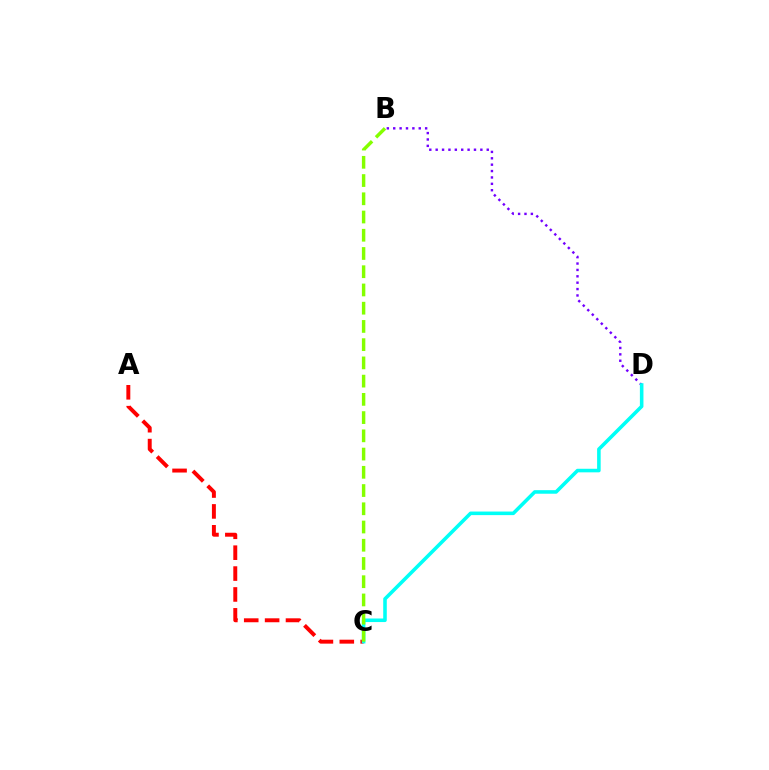{('B', 'D'): [{'color': '#7200ff', 'line_style': 'dotted', 'thickness': 1.73}], ('A', 'C'): [{'color': '#ff0000', 'line_style': 'dashed', 'thickness': 2.84}], ('C', 'D'): [{'color': '#00fff6', 'line_style': 'solid', 'thickness': 2.57}], ('B', 'C'): [{'color': '#84ff00', 'line_style': 'dashed', 'thickness': 2.48}]}